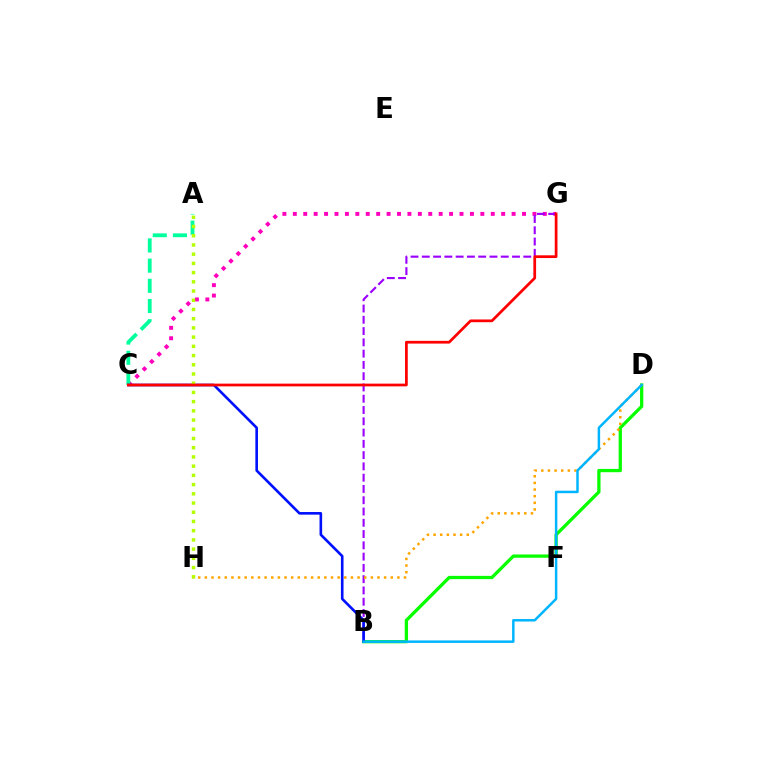{('C', 'G'): [{'color': '#ff00bd', 'line_style': 'dotted', 'thickness': 2.83}, {'color': '#ff0000', 'line_style': 'solid', 'thickness': 1.97}], ('B', 'D'): [{'color': '#08ff00', 'line_style': 'solid', 'thickness': 2.36}, {'color': '#00b5ff', 'line_style': 'solid', 'thickness': 1.79}], ('B', 'G'): [{'color': '#9b00ff', 'line_style': 'dashed', 'thickness': 1.53}], ('D', 'H'): [{'color': '#ffa500', 'line_style': 'dotted', 'thickness': 1.8}], ('A', 'C'): [{'color': '#00ff9d', 'line_style': 'dashed', 'thickness': 2.74}], ('B', 'C'): [{'color': '#0010ff', 'line_style': 'solid', 'thickness': 1.89}], ('A', 'H'): [{'color': '#b3ff00', 'line_style': 'dotted', 'thickness': 2.5}]}